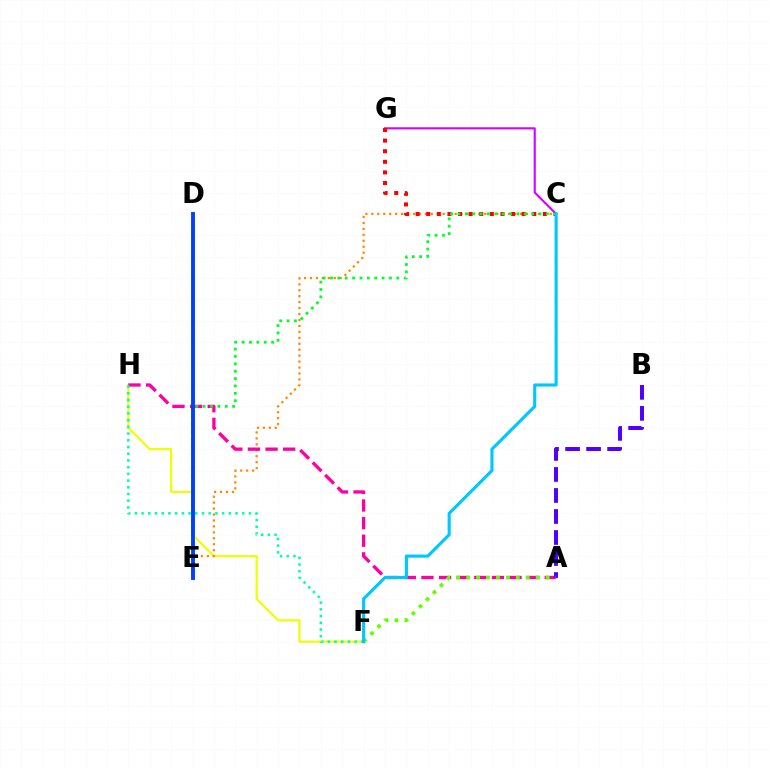{('C', 'G'): [{'color': '#d600ff', 'line_style': 'solid', 'thickness': 1.52}, {'color': '#ff0000', 'line_style': 'dotted', 'thickness': 2.88}], ('F', 'H'): [{'color': '#eeff00', 'line_style': 'solid', 'thickness': 1.56}, {'color': '#00ffaf', 'line_style': 'dotted', 'thickness': 1.82}], ('C', 'E'): [{'color': '#ff8800', 'line_style': 'dotted', 'thickness': 1.62}, {'color': '#00ff27', 'line_style': 'dotted', 'thickness': 2.0}], ('A', 'H'): [{'color': '#ff00a0', 'line_style': 'dashed', 'thickness': 2.39}], ('A', 'B'): [{'color': '#4f00ff', 'line_style': 'dashed', 'thickness': 2.85}], ('D', 'E'): [{'color': '#003fff', 'line_style': 'solid', 'thickness': 2.79}], ('A', 'F'): [{'color': '#66ff00', 'line_style': 'dotted', 'thickness': 2.7}], ('C', 'F'): [{'color': '#00c7ff', 'line_style': 'solid', 'thickness': 2.24}]}